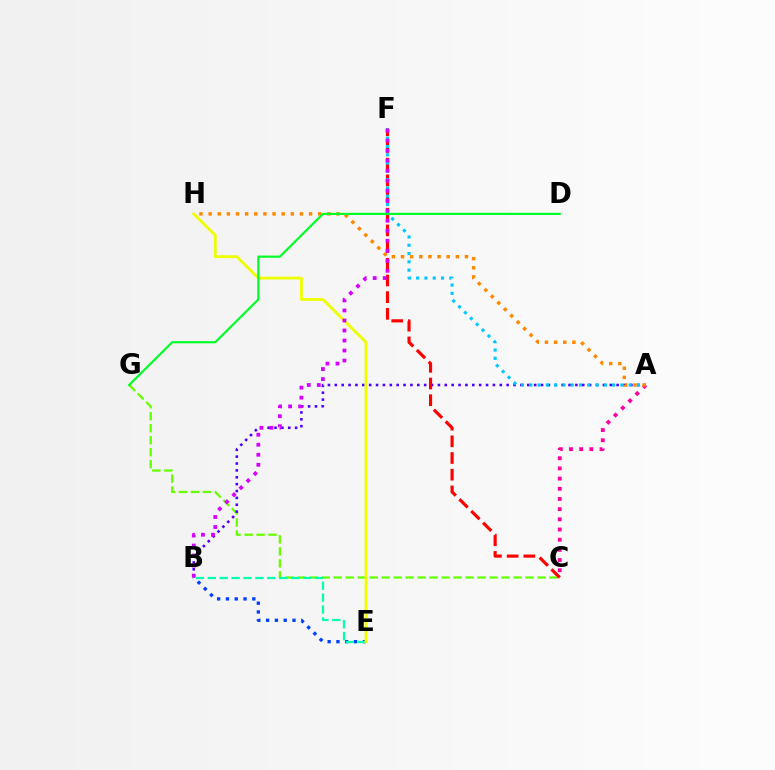{('C', 'G'): [{'color': '#66ff00', 'line_style': 'dashed', 'thickness': 1.63}], ('B', 'E'): [{'color': '#003fff', 'line_style': 'dotted', 'thickness': 2.39}, {'color': '#00ffaf', 'line_style': 'dashed', 'thickness': 1.62}], ('A', 'B'): [{'color': '#4f00ff', 'line_style': 'dotted', 'thickness': 1.87}], ('C', 'F'): [{'color': '#ff0000', 'line_style': 'dashed', 'thickness': 2.27}], ('A', 'C'): [{'color': '#ff00a0', 'line_style': 'dotted', 'thickness': 2.77}], ('A', 'H'): [{'color': '#ff8800', 'line_style': 'dotted', 'thickness': 2.48}], ('A', 'F'): [{'color': '#00c7ff', 'line_style': 'dotted', 'thickness': 2.25}], ('E', 'H'): [{'color': '#eeff00', 'line_style': 'solid', 'thickness': 2.03}], ('D', 'G'): [{'color': '#00ff27', 'line_style': 'solid', 'thickness': 1.57}], ('B', 'F'): [{'color': '#d600ff', 'line_style': 'dotted', 'thickness': 2.72}]}